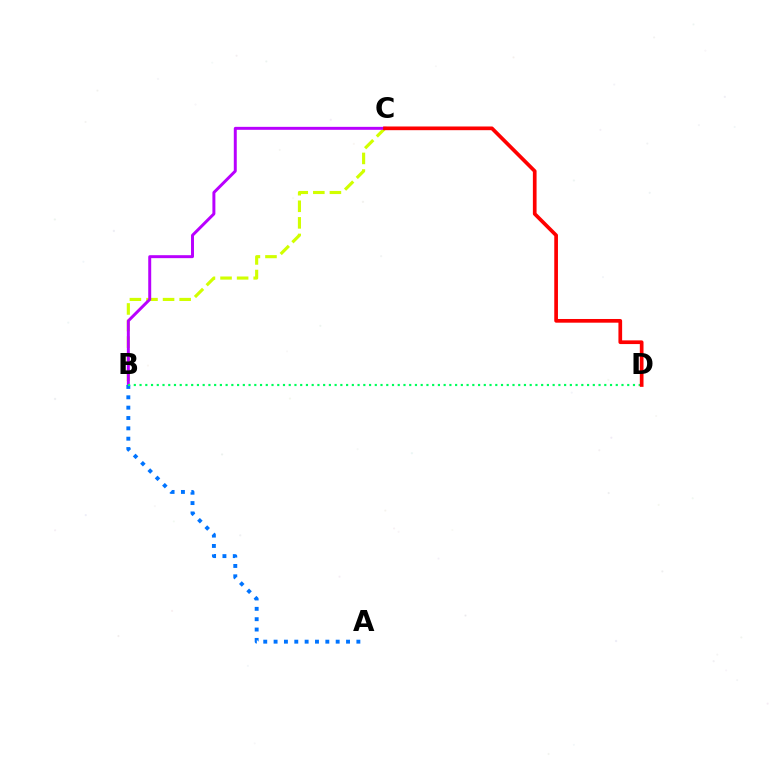{('B', 'C'): [{'color': '#d1ff00', 'line_style': 'dashed', 'thickness': 2.25}, {'color': '#b900ff', 'line_style': 'solid', 'thickness': 2.13}], ('A', 'B'): [{'color': '#0074ff', 'line_style': 'dotted', 'thickness': 2.81}], ('B', 'D'): [{'color': '#00ff5c', 'line_style': 'dotted', 'thickness': 1.56}], ('C', 'D'): [{'color': '#ff0000', 'line_style': 'solid', 'thickness': 2.66}]}